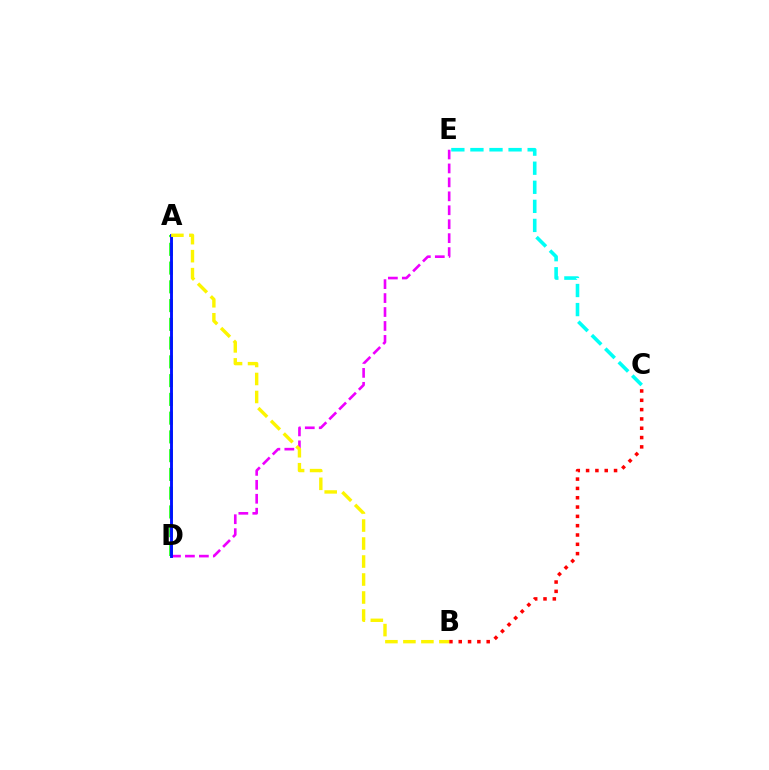{('A', 'D'): [{'color': '#08ff00', 'line_style': 'dashed', 'thickness': 2.55}, {'color': '#0010ff', 'line_style': 'solid', 'thickness': 2.09}], ('C', 'E'): [{'color': '#00fff6', 'line_style': 'dashed', 'thickness': 2.59}], ('D', 'E'): [{'color': '#ee00ff', 'line_style': 'dashed', 'thickness': 1.89}], ('B', 'C'): [{'color': '#ff0000', 'line_style': 'dotted', 'thickness': 2.53}], ('A', 'B'): [{'color': '#fcf500', 'line_style': 'dashed', 'thickness': 2.44}]}